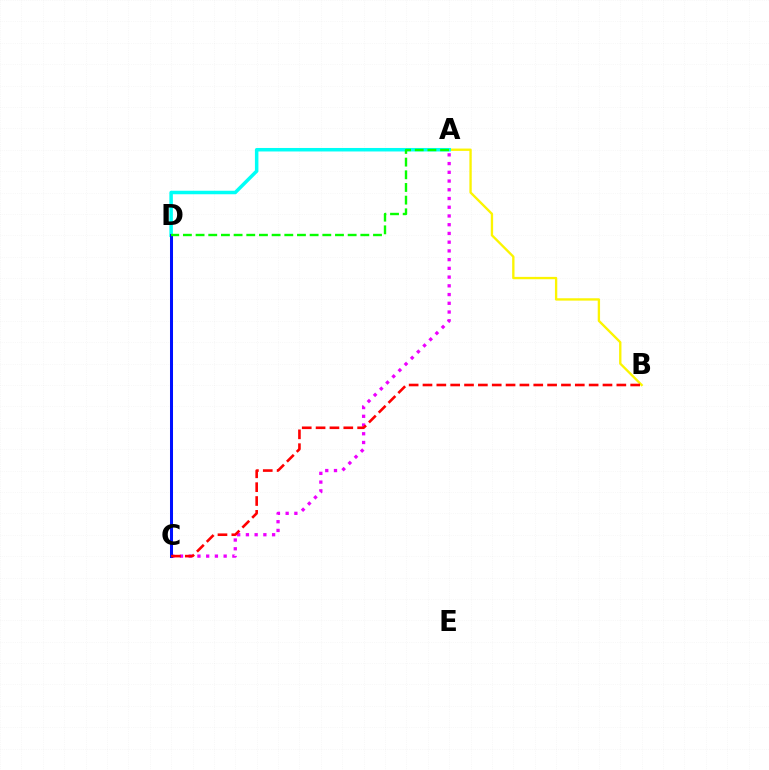{('A', 'B'): [{'color': '#fcf500', 'line_style': 'solid', 'thickness': 1.68}], ('A', 'D'): [{'color': '#00fff6', 'line_style': 'solid', 'thickness': 2.52}, {'color': '#08ff00', 'line_style': 'dashed', 'thickness': 1.72}], ('A', 'C'): [{'color': '#ee00ff', 'line_style': 'dotted', 'thickness': 2.37}], ('C', 'D'): [{'color': '#0010ff', 'line_style': 'solid', 'thickness': 2.18}], ('B', 'C'): [{'color': '#ff0000', 'line_style': 'dashed', 'thickness': 1.88}]}